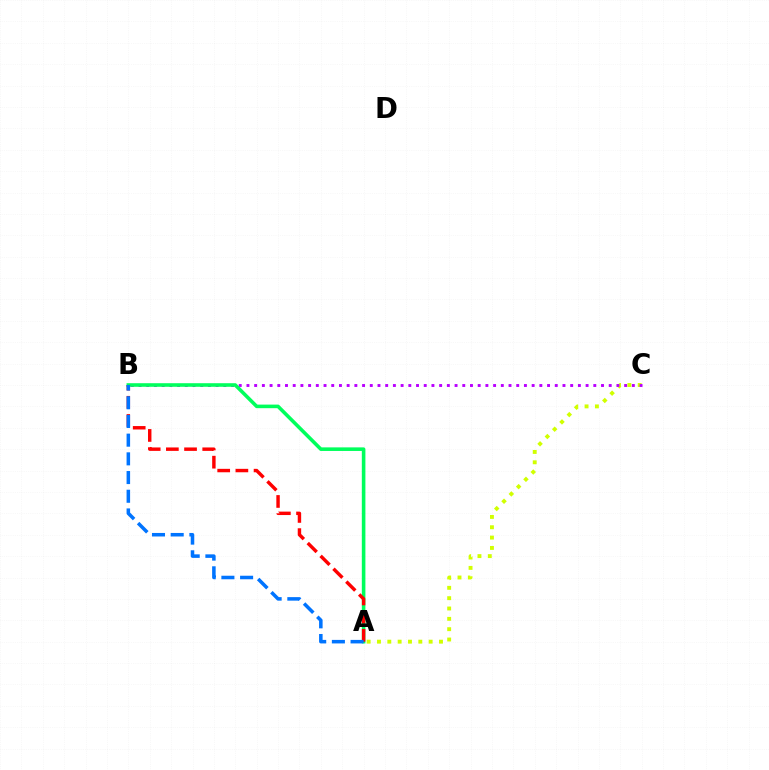{('A', 'C'): [{'color': '#d1ff00', 'line_style': 'dotted', 'thickness': 2.81}], ('B', 'C'): [{'color': '#b900ff', 'line_style': 'dotted', 'thickness': 2.09}], ('A', 'B'): [{'color': '#00ff5c', 'line_style': 'solid', 'thickness': 2.58}, {'color': '#ff0000', 'line_style': 'dashed', 'thickness': 2.47}, {'color': '#0074ff', 'line_style': 'dashed', 'thickness': 2.54}]}